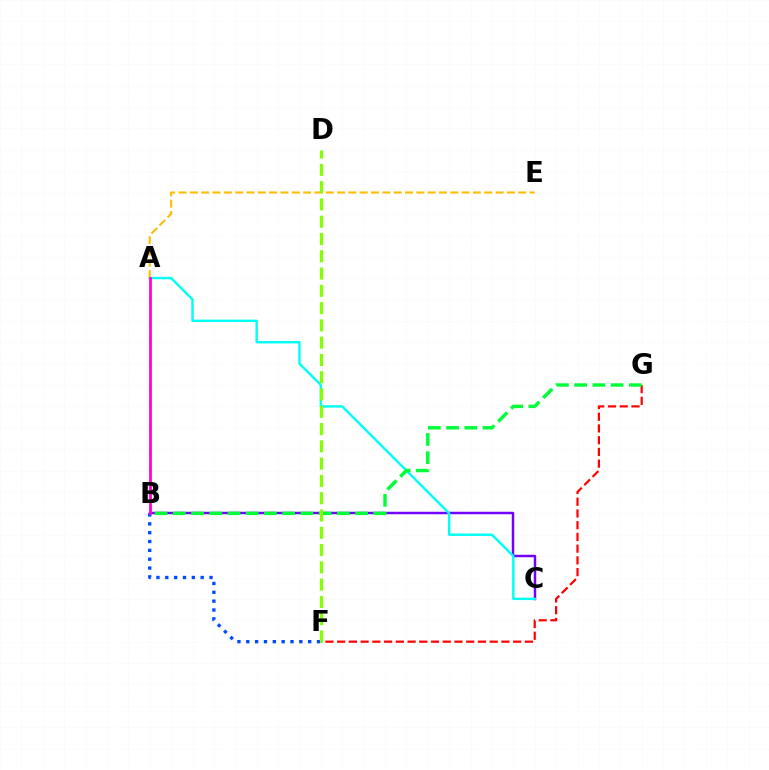{('B', 'C'): [{'color': '#7200ff', 'line_style': 'solid', 'thickness': 1.77}], ('F', 'G'): [{'color': '#ff0000', 'line_style': 'dashed', 'thickness': 1.59}], ('A', 'C'): [{'color': '#00fff6', 'line_style': 'solid', 'thickness': 1.74}], ('B', 'G'): [{'color': '#00ff39', 'line_style': 'dashed', 'thickness': 2.48}], ('B', 'F'): [{'color': '#004bff', 'line_style': 'dotted', 'thickness': 2.4}], ('A', 'E'): [{'color': '#ffbd00', 'line_style': 'dashed', 'thickness': 1.54}], ('A', 'B'): [{'color': '#ff00cf', 'line_style': 'solid', 'thickness': 1.97}], ('D', 'F'): [{'color': '#84ff00', 'line_style': 'dashed', 'thickness': 2.35}]}